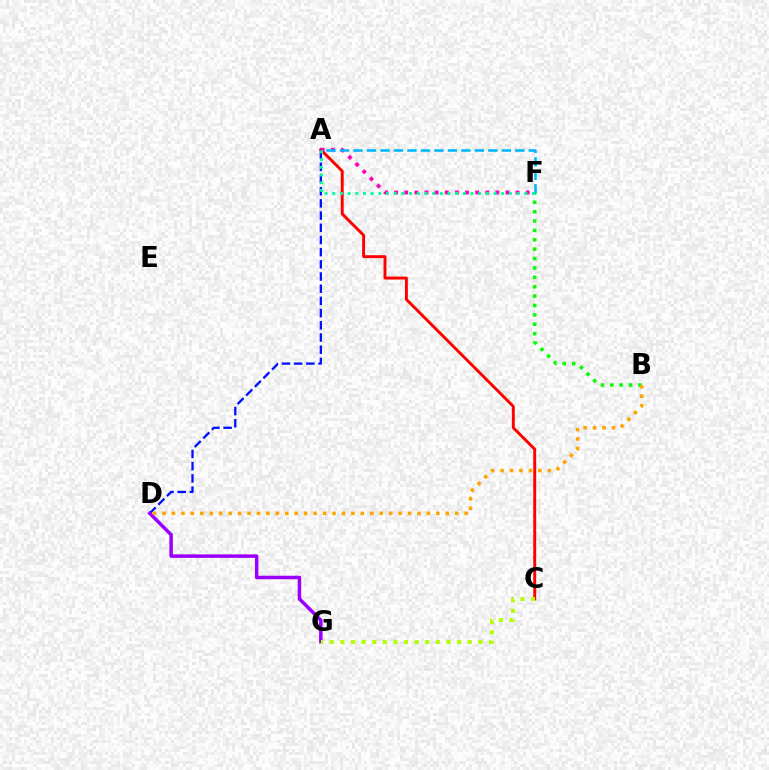{('A', 'C'): [{'color': '#ff0000', 'line_style': 'solid', 'thickness': 2.1}], ('A', 'D'): [{'color': '#0010ff', 'line_style': 'dashed', 'thickness': 1.66}], ('D', 'G'): [{'color': '#9b00ff', 'line_style': 'solid', 'thickness': 2.52}], ('A', 'F'): [{'color': '#ff00bd', 'line_style': 'dotted', 'thickness': 2.75}, {'color': '#00b5ff', 'line_style': 'dashed', 'thickness': 1.83}, {'color': '#00ff9d', 'line_style': 'dotted', 'thickness': 2.09}], ('B', 'F'): [{'color': '#08ff00', 'line_style': 'dotted', 'thickness': 2.55}], ('C', 'G'): [{'color': '#b3ff00', 'line_style': 'dotted', 'thickness': 2.89}], ('B', 'D'): [{'color': '#ffa500', 'line_style': 'dotted', 'thickness': 2.57}]}